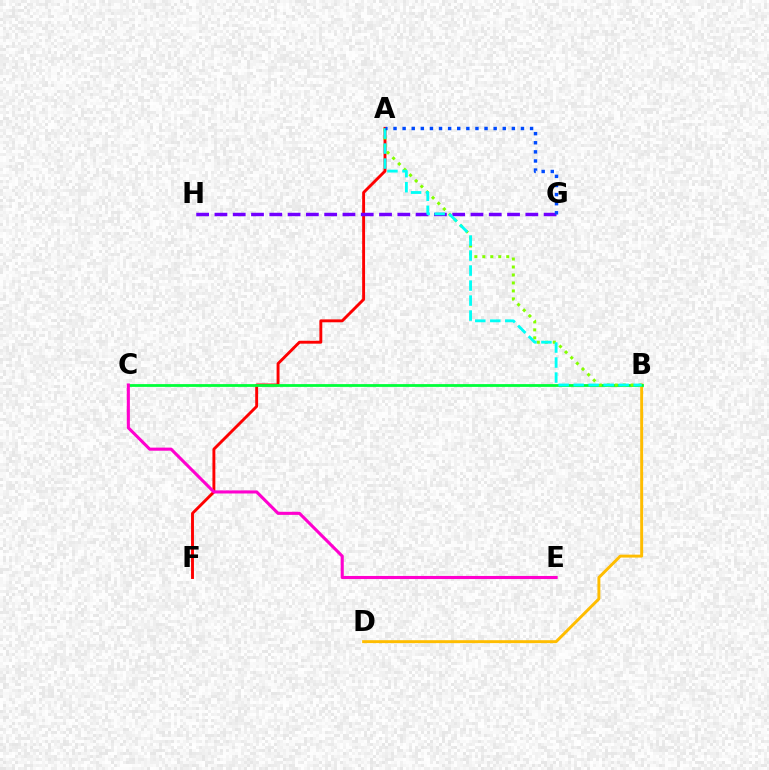{('A', 'F'): [{'color': '#ff0000', 'line_style': 'solid', 'thickness': 2.09}], ('G', 'H'): [{'color': '#7200ff', 'line_style': 'dashed', 'thickness': 2.48}], ('B', 'D'): [{'color': '#ffbd00', 'line_style': 'solid', 'thickness': 2.11}], ('B', 'C'): [{'color': '#00ff39', 'line_style': 'solid', 'thickness': 2.0}], ('A', 'B'): [{'color': '#84ff00', 'line_style': 'dotted', 'thickness': 2.17}, {'color': '#00fff6', 'line_style': 'dashed', 'thickness': 2.04}], ('A', 'G'): [{'color': '#004bff', 'line_style': 'dotted', 'thickness': 2.47}], ('C', 'E'): [{'color': '#ff00cf', 'line_style': 'solid', 'thickness': 2.22}]}